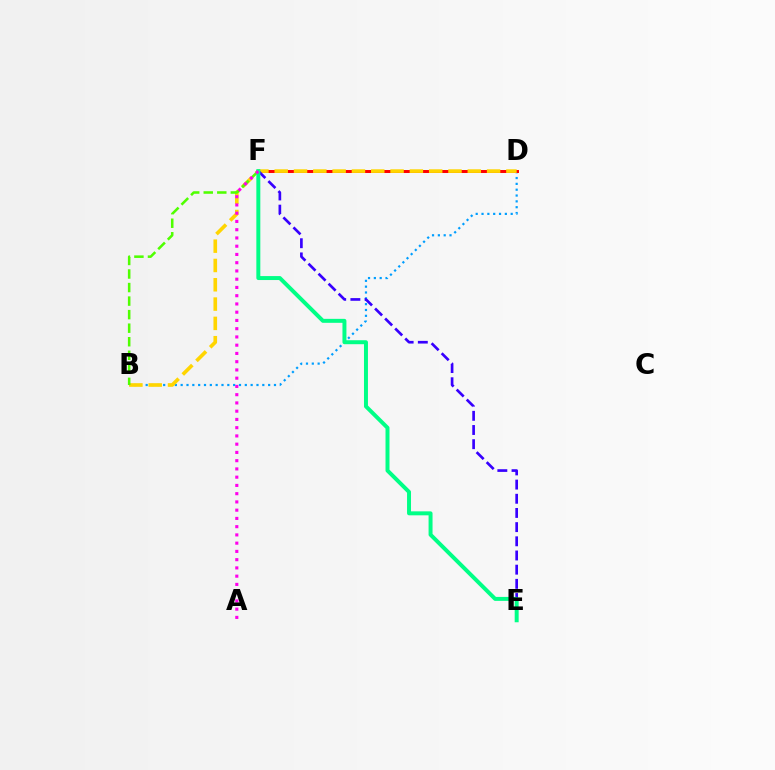{('B', 'D'): [{'color': '#009eff', 'line_style': 'dotted', 'thickness': 1.58}, {'color': '#ffd500', 'line_style': 'dashed', 'thickness': 2.62}], ('D', 'F'): [{'color': '#ff0000', 'line_style': 'solid', 'thickness': 2.13}], ('B', 'F'): [{'color': '#4fff00', 'line_style': 'dashed', 'thickness': 1.84}], ('E', 'F'): [{'color': '#3700ff', 'line_style': 'dashed', 'thickness': 1.93}, {'color': '#00ff86', 'line_style': 'solid', 'thickness': 2.86}], ('A', 'F'): [{'color': '#ff00ed', 'line_style': 'dotted', 'thickness': 2.24}]}